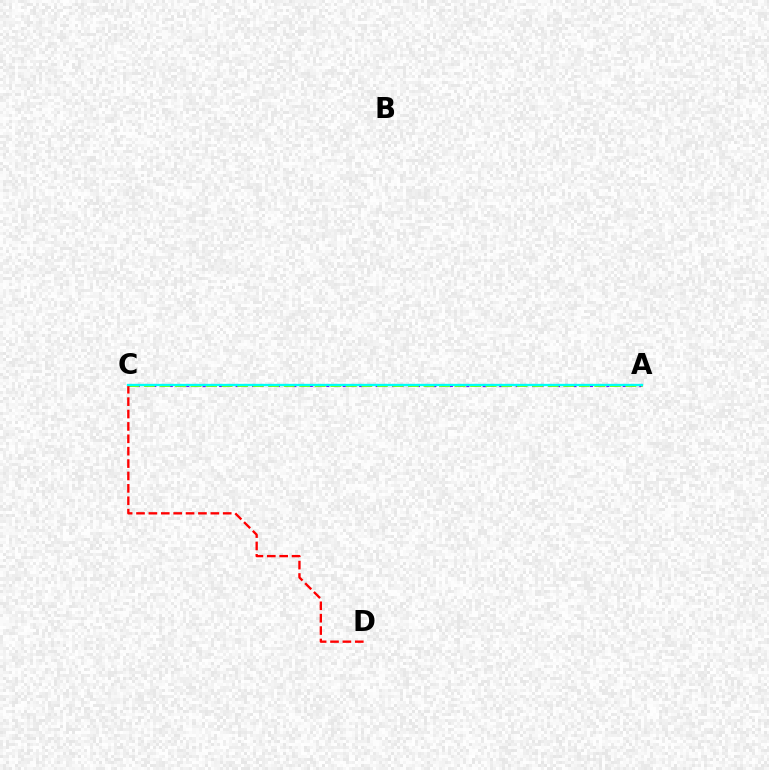{('A', 'C'): [{'color': '#7200ff', 'line_style': 'dotted', 'thickness': 2.24}, {'color': '#84ff00', 'line_style': 'dashed', 'thickness': 2.11}, {'color': '#00fff6', 'line_style': 'solid', 'thickness': 1.67}], ('C', 'D'): [{'color': '#ff0000', 'line_style': 'dashed', 'thickness': 1.68}]}